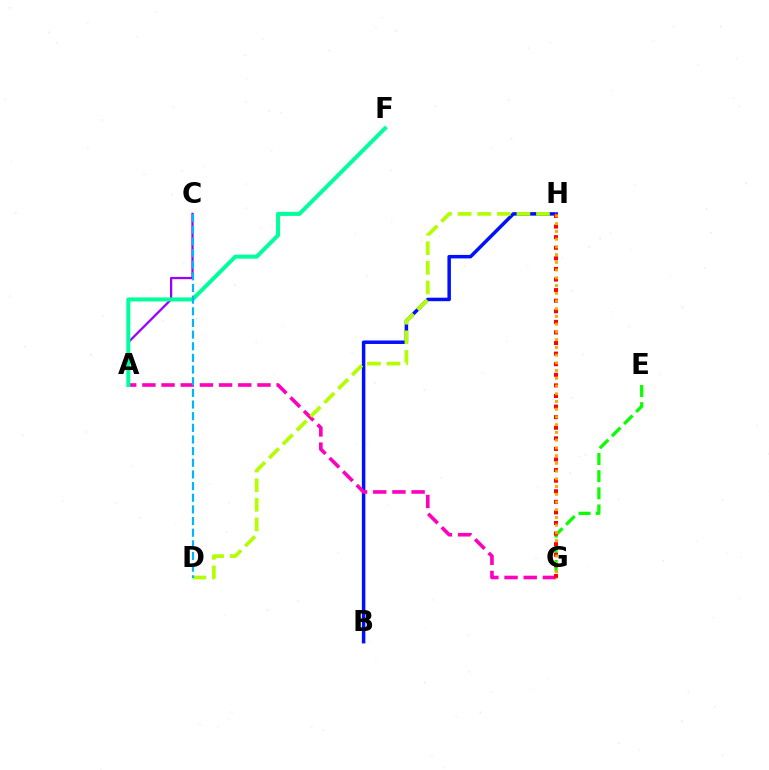{('B', 'H'): [{'color': '#0010ff', 'line_style': 'solid', 'thickness': 2.51}], ('E', 'G'): [{'color': '#08ff00', 'line_style': 'dashed', 'thickness': 2.33}], ('A', 'G'): [{'color': '#ff00bd', 'line_style': 'dashed', 'thickness': 2.61}], ('D', 'H'): [{'color': '#b3ff00', 'line_style': 'dashed', 'thickness': 2.66}], ('A', 'C'): [{'color': '#9b00ff', 'line_style': 'solid', 'thickness': 1.63}], ('A', 'F'): [{'color': '#00ff9d', 'line_style': 'solid', 'thickness': 2.9}], ('G', 'H'): [{'color': '#ff0000', 'line_style': 'dotted', 'thickness': 2.88}, {'color': '#ffa500', 'line_style': 'dotted', 'thickness': 2.1}], ('C', 'D'): [{'color': '#00b5ff', 'line_style': 'dashed', 'thickness': 1.58}]}